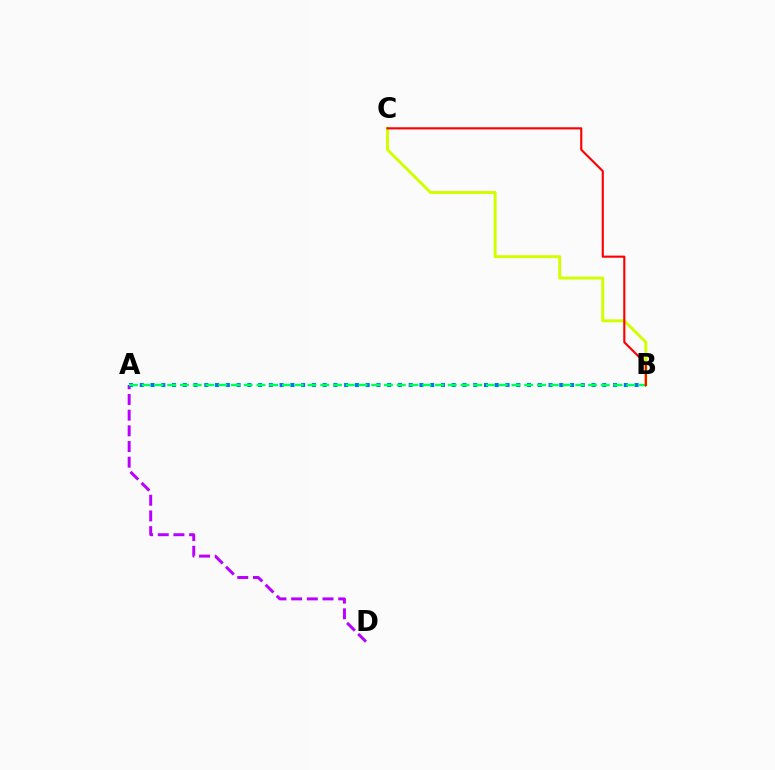{('B', 'C'): [{'color': '#d1ff00', 'line_style': 'solid', 'thickness': 2.12}, {'color': '#ff0000', 'line_style': 'solid', 'thickness': 1.53}], ('A', 'D'): [{'color': '#b900ff', 'line_style': 'dashed', 'thickness': 2.13}], ('A', 'B'): [{'color': '#0074ff', 'line_style': 'dotted', 'thickness': 2.92}, {'color': '#00ff5c', 'line_style': 'dashed', 'thickness': 1.73}]}